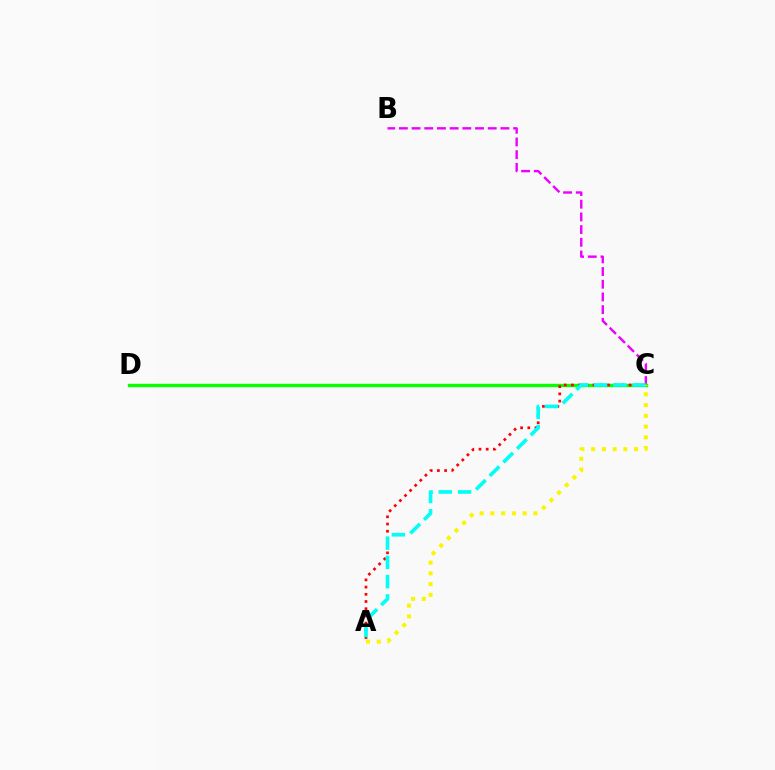{('C', 'D'): [{'color': '#0010ff', 'line_style': 'solid', 'thickness': 2.05}, {'color': '#08ff00', 'line_style': 'solid', 'thickness': 2.42}], ('B', 'C'): [{'color': '#ee00ff', 'line_style': 'dashed', 'thickness': 1.72}], ('A', 'C'): [{'color': '#ff0000', 'line_style': 'dotted', 'thickness': 1.96}, {'color': '#00fff6', 'line_style': 'dashed', 'thickness': 2.62}, {'color': '#fcf500', 'line_style': 'dotted', 'thickness': 2.92}]}